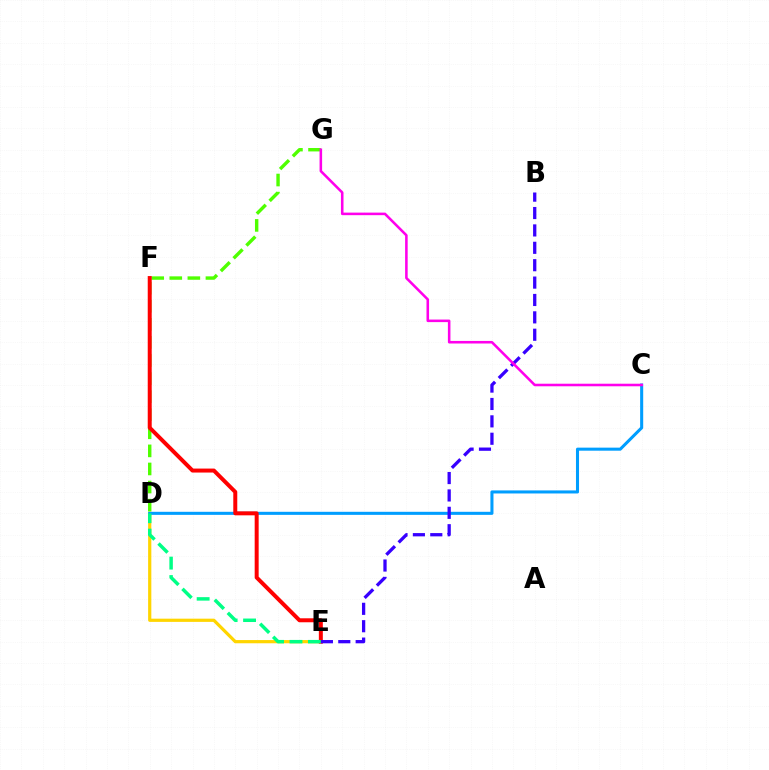{('D', 'E'): [{'color': '#ffd500', 'line_style': 'solid', 'thickness': 2.31}, {'color': '#00ff86', 'line_style': 'dashed', 'thickness': 2.5}], ('C', 'D'): [{'color': '#009eff', 'line_style': 'solid', 'thickness': 2.2}], ('D', 'G'): [{'color': '#4fff00', 'line_style': 'dashed', 'thickness': 2.46}], ('E', 'F'): [{'color': '#ff0000', 'line_style': 'solid', 'thickness': 2.87}], ('B', 'E'): [{'color': '#3700ff', 'line_style': 'dashed', 'thickness': 2.36}], ('C', 'G'): [{'color': '#ff00ed', 'line_style': 'solid', 'thickness': 1.84}]}